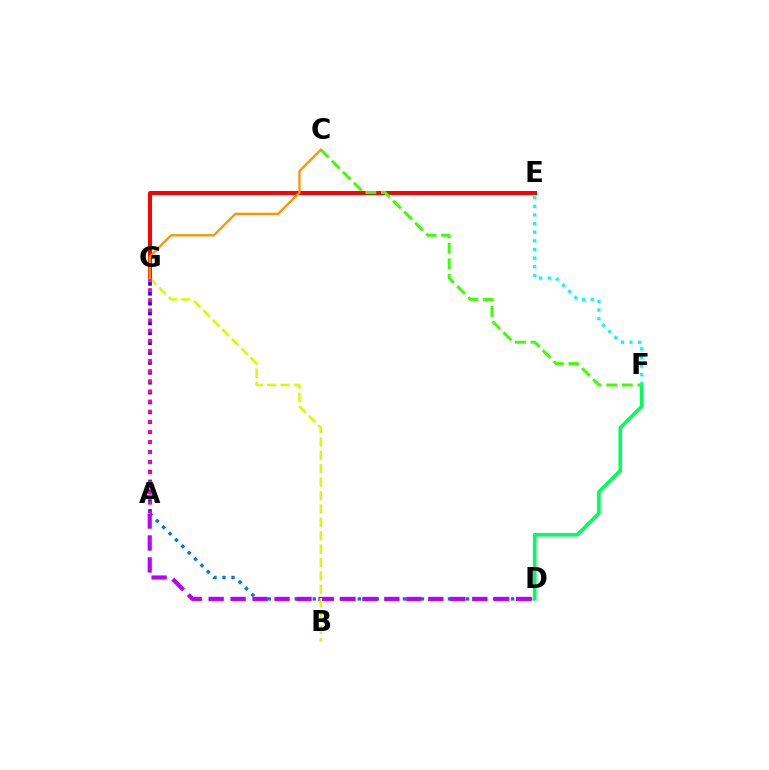{('A', 'G'): [{'color': '#2500ff', 'line_style': 'dotted', 'thickness': 2.68}, {'color': '#ff00ac', 'line_style': 'dotted', 'thickness': 2.75}], ('E', 'G'): [{'color': '#ff0000', 'line_style': 'solid', 'thickness': 2.87}], ('D', 'F'): [{'color': '#00ff5c', 'line_style': 'solid', 'thickness': 2.6}], ('A', 'D'): [{'color': '#0074ff', 'line_style': 'dotted', 'thickness': 2.45}, {'color': '#b900ff', 'line_style': 'dashed', 'thickness': 2.98}], ('E', 'F'): [{'color': '#00fff6', 'line_style': 'dotted', 'thickness': 2.35}], ('B', 'G'): [{'color': '#d1ff00', 'line_style': 'dashed', 'thickness': 1.82}], ('C', 'F'): [{'color': '#3dff00', 'line_style': 'dashed', 'thickness': 2.12}], ('C', 'G'): [{'color': '#ff9400', 'line_style': 'solid', 'thickness': 1.67}]}